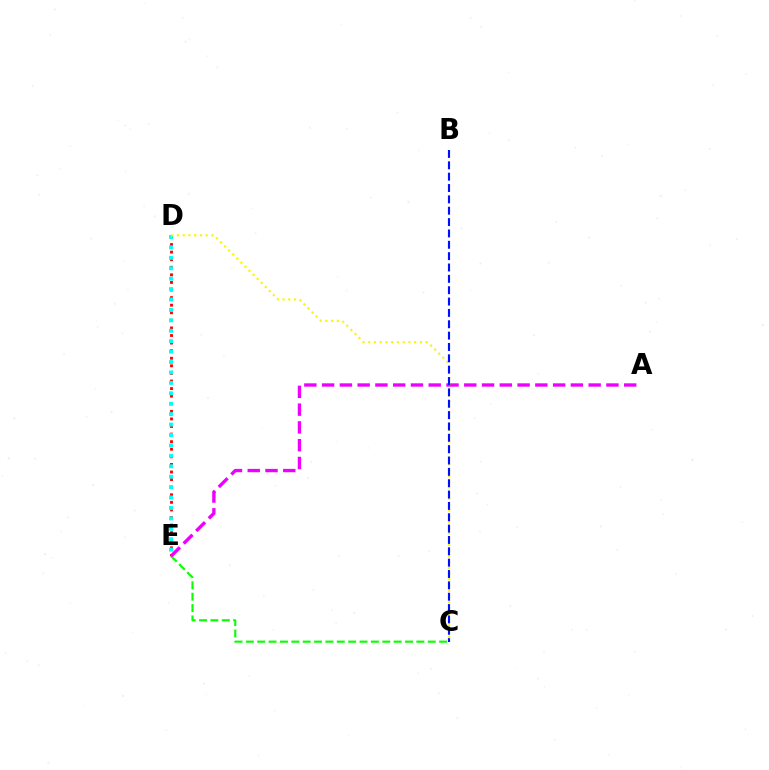{('D', 'E'): [{'color': '#ff0000', 'line_style': 'dotted', 'thickness': 2.06}, {'color': '#00fff6', 'line_style': 'dotted', 'thickness': 2.83}], ('C', 'E'): [{'color': '#08ff00', 'line_style': 'dashed', 'thickness': 1.54}], ('A', 'E'): [{'color': '#ee00ff', 'line_style': 'dashed', 'thickness': 2.41}], ('C', 'D'): [{'color': '#fcf500', 'line_style': 'dotted', 'thickness': 1.56}], ('B', 'C'): [{'color': '#0010ff', 'line_style': 'dashed', 'thickness': 1.54}]}